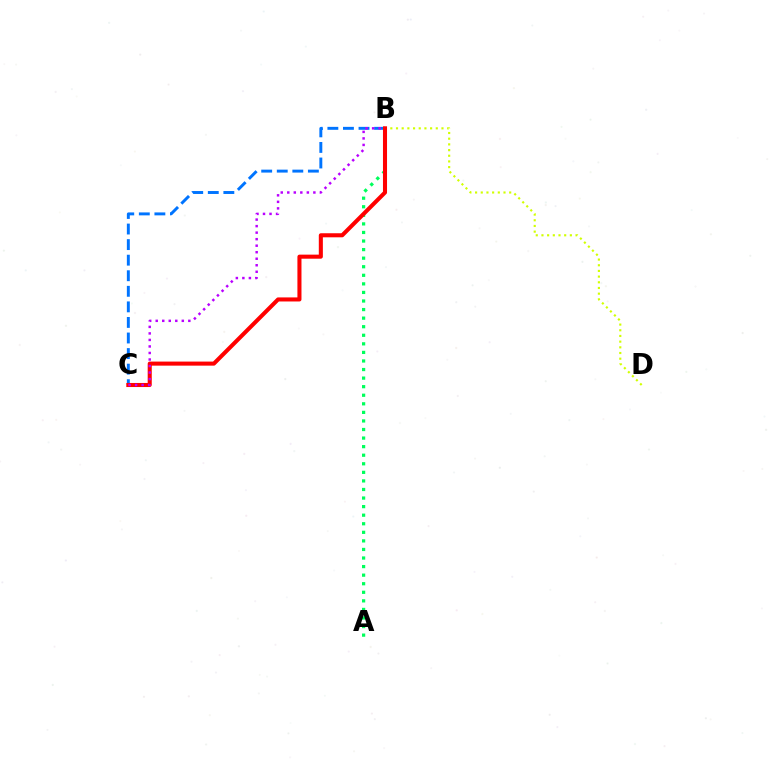{('B', 'C'): [{'color': '#0074ff', 'line_style': 'dashed', 'thickness': 2.11}, {'color': '#ff0000', 'line_style': 'solid', 'thickness': 2.92}, {'color': '#b900ff', 'line_style': 'dotted', 'thickness': 1.77}], ('B', 'D'): [{'color': '#d1ff00', 'line_style': 'dotted', 'thickness': 1.54}], ('A', 'B'): [{'color': '#00ff5c', 'line_style': 'dotted', 'thickness': 2.33}]}